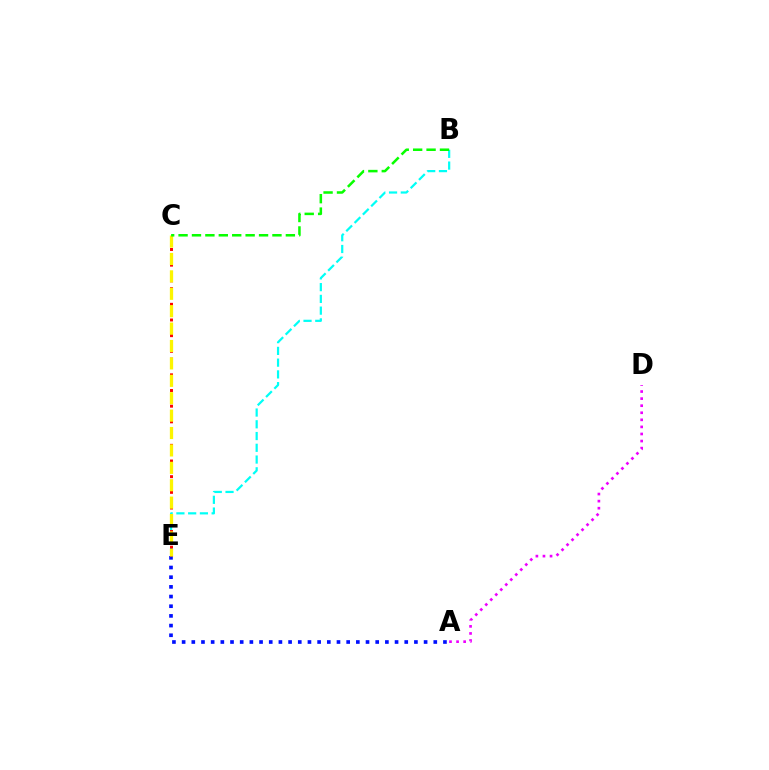{('B', 'E'): [{'color': '#00fff6', 'line_style': 'dashed', 'thickness': 1.6}], ('A', 'E'): [{'color': '#0010ff', 'line_style': 'dotted', 'thickness': 2.63}], ('A', 'D'): [{'color': '#ee00ff', 'line_style': 'dotted', 'thickness': 1.92}], ('C', 'E'): [{'color': '#ff0000', 'line_style': 'dotted', 'thickness': 2.13}, {'color': '#fcf500', 'line_style': 'dashed', 'thickness': 2.36}], ('B', 'C'): [{'color': '#08ff00', 'line_style': 'dashed', 'thickness': 1.82}]}